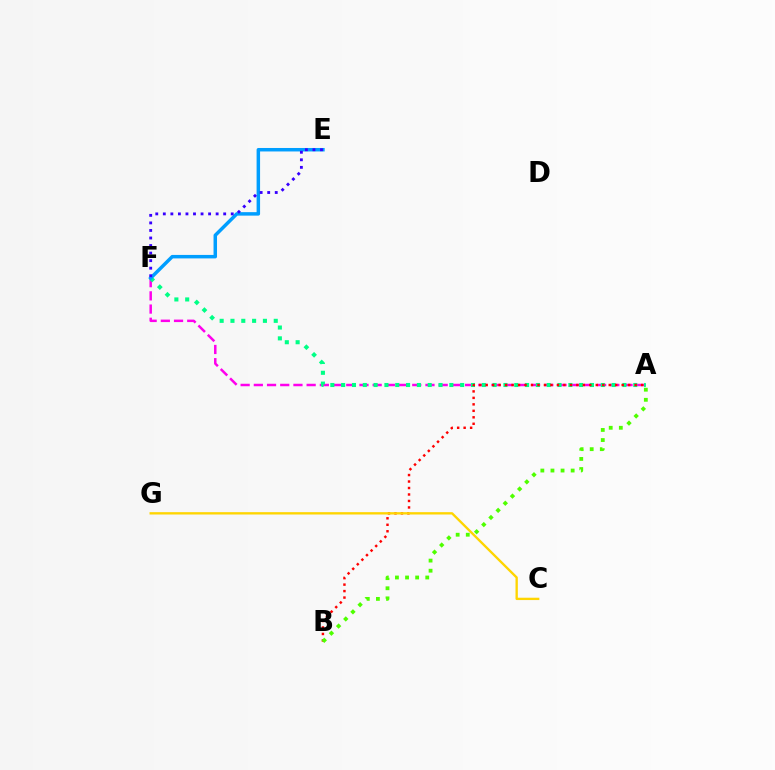{('A', 'F'): [{'color': '#ff00ed', 'line_style': 'dashed', 'thickness': 1.79}, {'color': '#00ff86', 'line_style': 'dotted', 'thickness': 2.94}], ('A', 'B'): [{'color': '#ff0000', 'line_style': 'dotted', 'thickness': 1.76}, {'color': '#4fff00', 'line_style': 'dotted', 'thickness': 2.75}], ('E', 'F'): [{'color': '#009eff', 'line_style': 'solid', 'thickness': 2.51}, {'color': '#3700ff', 'line_style': 'dotted', 'thickness': 2.05}], ('C', 'G'): [{'color': '#ffd500', 'line_style': 'solid', 'thickness': 1.69}]}